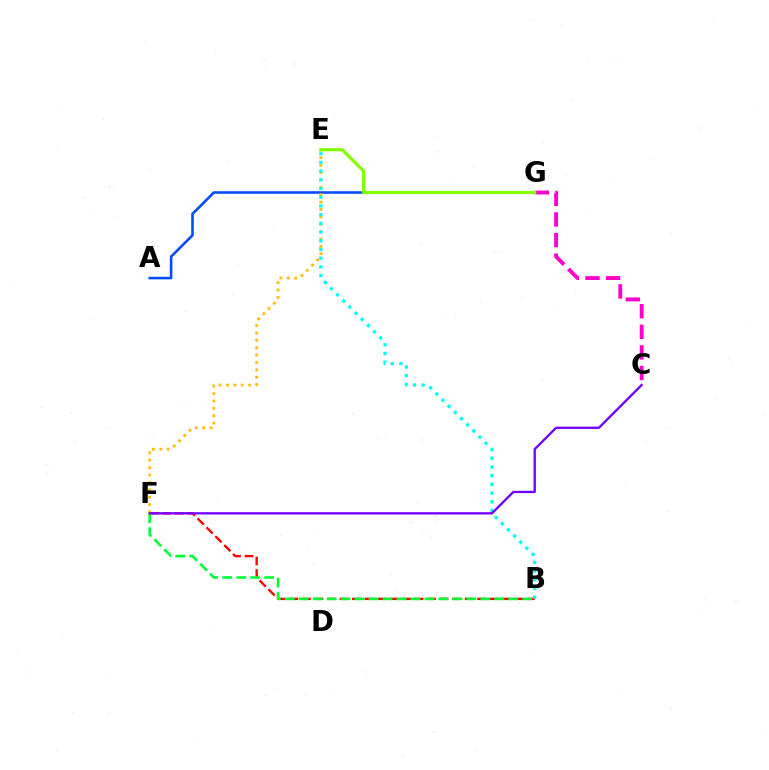{('B', 'F'): [{'color': '#ff0000', 'line_style': 'dashed', 'thickness': 1.7}, {'color': '#00ff39', 'line_style': 'dashed', 'thickness': 1.9}], ('A', 'G'): [{'color': '#004bff', 'line_style': 'solid', 'thickness': 1.85}], ('C', 'G'): [{'color': '#ff00cf', 'line_style': 'dashed', 'thickness': 2.8}], ('E', 'F'): [{'color': '#ffbd00', 'line_style': 'dotted', 'thickness': 2.01}], ('E', 'G'): [{'color': '#84ff00', 'line_style': 'solid', 'thickness': 2.31}], ('B', 'E'): [{'color': '#00fff6', 'line_style': 'dotted', 'thickness': 2.37}], ('C', 'F'): [{'color': '#7200ff', 'line_style': 'solid', 'thickness': 1.66}]}